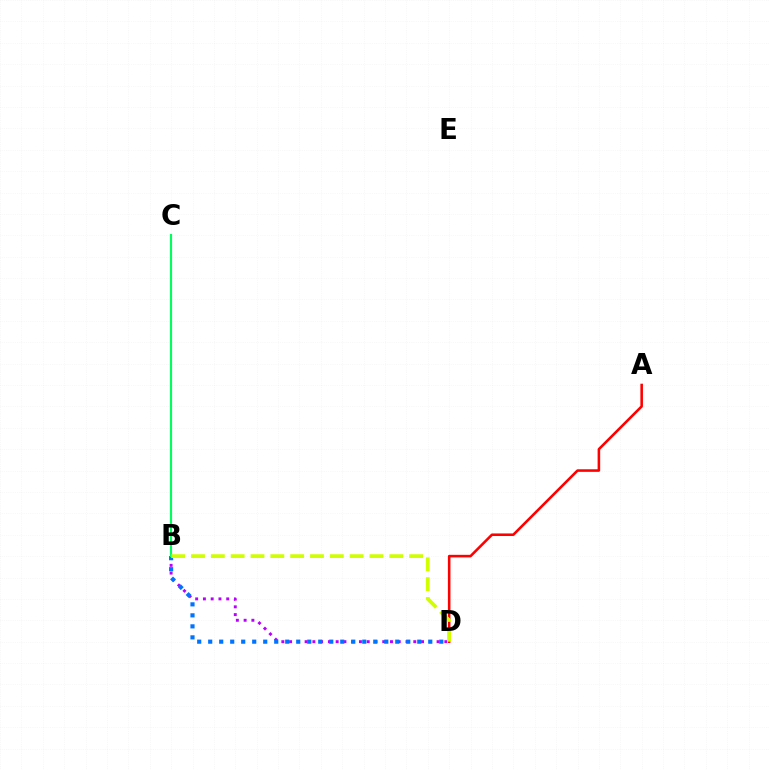{('B', 'D'): [{'color': '#b900ff', 'line_style': 'dotted', 'thickness': 2.11}, {'color': '#0074ff', 'line_style': 'dotted', 'thickness': 2.99}, {'color': '#d1ff00', 'line_style': 'dashed', 'thickness': 2.69}], ('A', 'D'): [{'color': '#ff0000', 'line_style': 'solid', 'thickness': 1.85}], ('B', 'C'): [{'color': '#00ff5c', 'line_style': 'solid', 'thickness': 1.55}]}